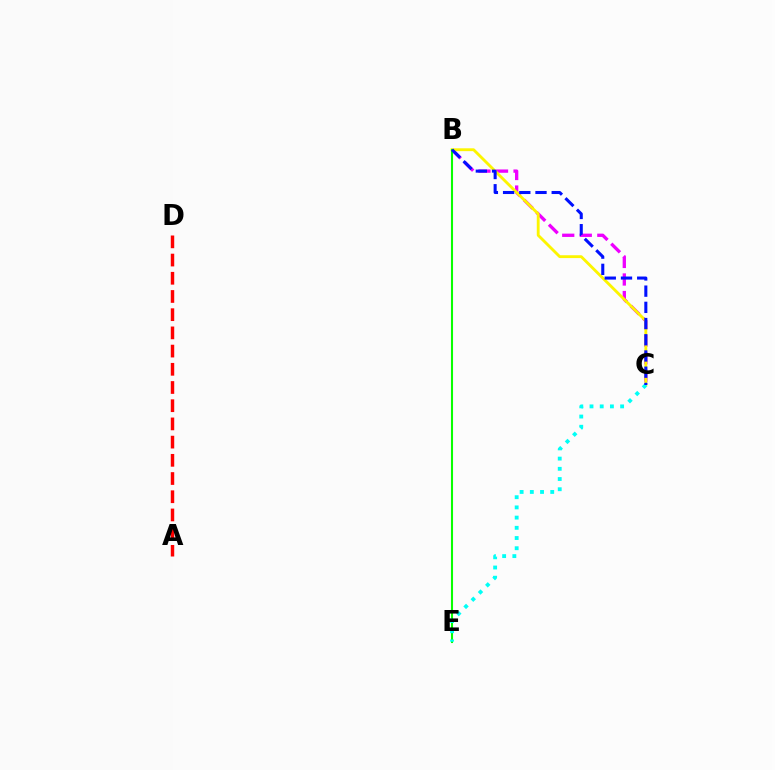{('B', 'C'): [{'color': '#ee00ff', 'line_style': 'dashed', 'thickness': 2.38}, {'color': '#fcf500', 'line_style': 'solid', 'thickness': 2.05}, {'color': '#0010ff', 'line_style': 'dashed', 'thickness': 2.2}], ('B', 'E'): [{'color': '#08ff00', 'line_style': 'solid', 'thickness': 1.5}], ('A', 'D'): [{'color': '#ff0000', 'line_style': 'dashed', 'thickness': 2.47}], ('C', 'E'): [{'color': '#00fff6', 'line_style': 'dotted', 'thickness': 2.77}]}